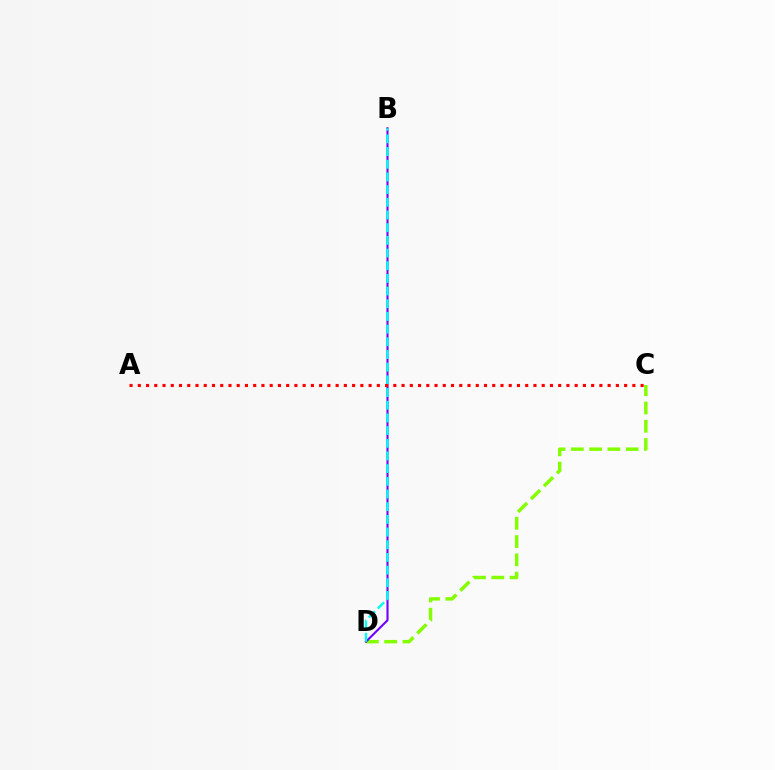{('C', 'D'): [{'color': '#84ff00', 'line_style': 'dashed', 'thickness': 2.48}], ('B', 'D'): [{'color': '#7200ff', 'line_style': 'solid', 'thickness': 1.52}, {'color': '#00fff6', 'line_style': 'dashed', 'thickness': 1.72}], ('A', 'C'): [{'color': '#ff0000', 'line_style': 'dotted', 'thickness': 2.24}]}